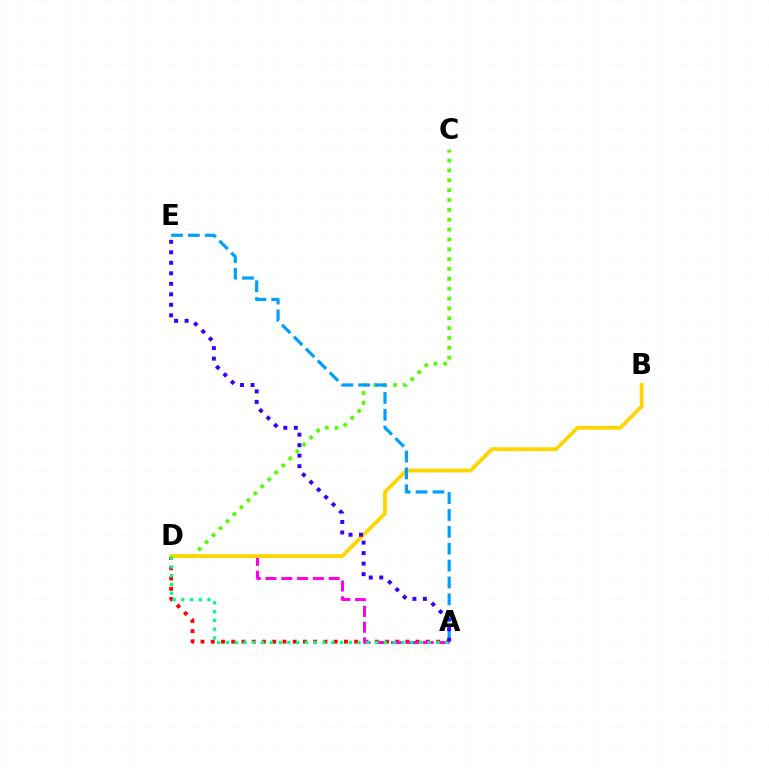{('C', 'D'): [{'color': '#4fff00', 'line_style': 'dotted', 'thickness': 2.68}], ('A', 'D'): [{'color': '#ff0000', 'line_style': 'dotted', 'thickness': 2.78}, {'color': '#ff00ed', 'line_style': 'dashed', 'thickness': 2.15}, {'color': '#00ff86', 'line_style': 'dotted', 'thickness': 2.38}], ('B', 'D'): [{'color': '#ffd500', 'line_style': 'solid', 'thickness': 2.73}], ('A', 'E'): [{'color': '#009eff', 'line_style': 'dashed', 'thickness': 2.29}, {'color': '#3700ff', 'line_style': 'dotted', 'thickness': 2.85}]}